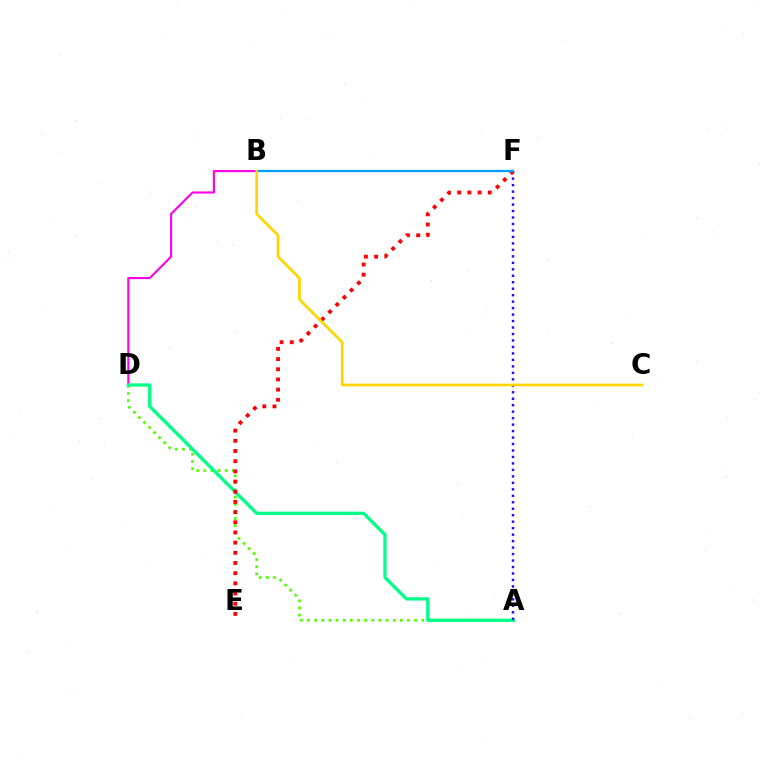{('B', 'D'): [{'color': '#ff00ed', 'line_style': 'solid', 'thickness': 1.52}], ('A', 'D'): [{'color': '#4fff00', 'line_style': 'dotted', 'thickness': 1.94}, {'color': '#00ff86', 'line_style': 'solid', 'thickness': 2.36}], ('A', 'F'): [{'color': '#3700ff', 'line_style': 'dotted', 'thickness': 1.76}], ('E', 'F'): [{'color': '#ff0000', 'line_style': 'dotted', 'thickness': 2.77}], ('B', 'F'): [{'color': '#009eff', 'line_style': 'solid', 'thickness': 1.63}], ('B', 'C'): [{'color': '#ffd500', 'line_style': 'solid', 'thickness': 1.96}]}